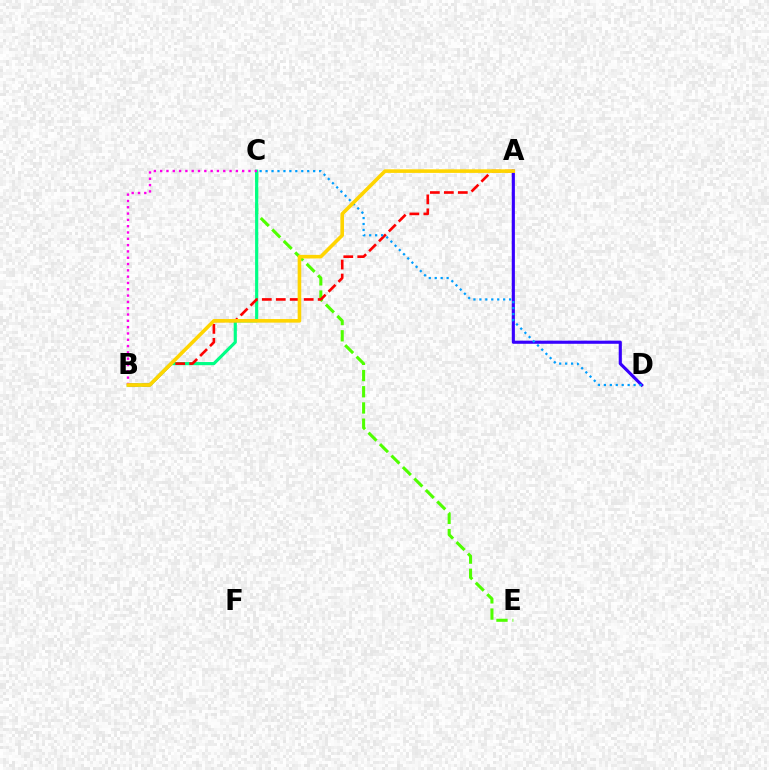{('C', 'E'): [{'color': '#4fff00', 'line_style': 'dashed', 'thickness': 2.2}], ('B', 'C'): [{'color': '#00ff86', 'line_style': 'solid', 'thickness': 2.27}, {'color': '#ff00ed', 'line_style': 'dotted', 'thickness': 1.71}], ('A', 'D'): [{'color': '#3700ff', 'line_style': 'solid', 'thickness': 2.25}], ('A', 'B'): [{'color': '#ff0000', 'line_style': 'dashed', 'thickness': 1.9}, {'color': '#ffd500', 'line_style': 'solid', 'thickness': 2.59}], ('C', 'D'): [{'color': '#009eff', 'line_style': 'dotted', 'thickness': 1.62}]}